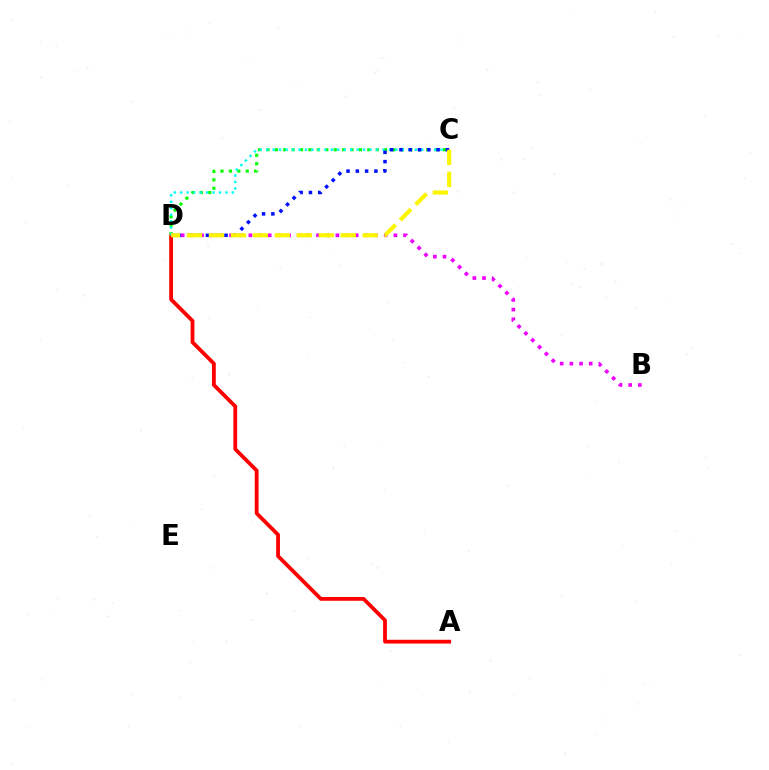{('A', 'D'): [{'color': '#ff0000', 'line_style': 'solid', 'thickness': 2.73}], ('C', 'D'): [{'color': '#08ff00', 'line_style': 'dotted', 'thickness': 2.29}, {'color': '#00fff6', 'line_style': 'dotted', 'thickness': 1.75}, {'color': '#0010ff', 'line_style': 'dotted', 'thickness': 2.52}, {'color': '#fcf500', 'line_style': 'dashed', 'thickness': 2.98}], ('B', 'D'): [{'color': '#ee00ff', 'line_style': 'dotted', 'thickness': 2.63}]}